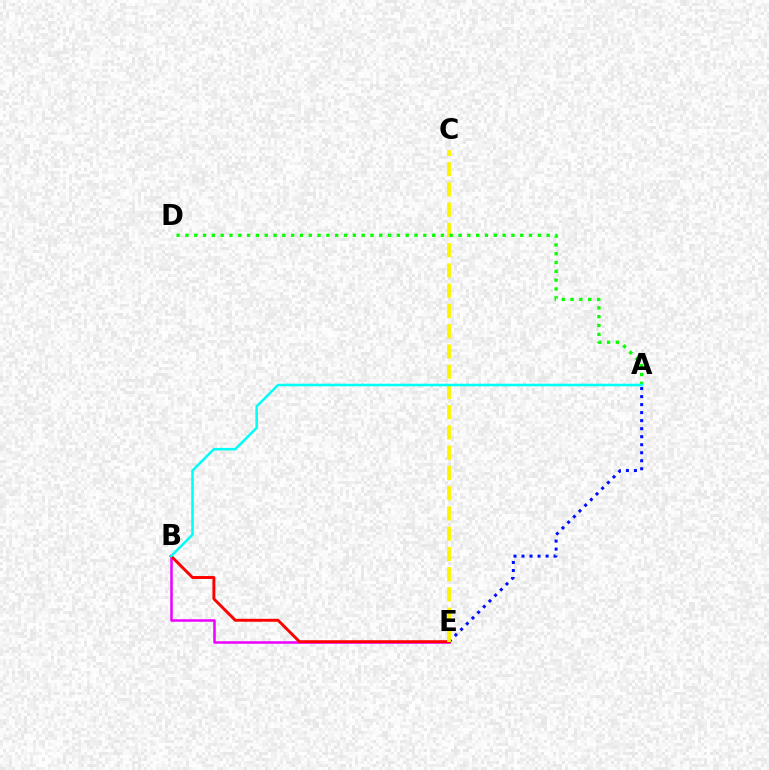{('B', 'E'): [{'color': '#ee00ff', 'line_style': 'solid', 'thickness': 1.82}, {'color': '#ff0000', 'line_style': 'solid', 'thickness': 2.09}], ('A', 'E'): [{'color': '#0010ff', 'line_style': 'dotted', 'thickness': 2.18}], ('C', 'E'): [{'color': '#fcf500', 'line_style': 'dashed', 'thickness': 2.75}], ('A', 'D'): [{'color': '#08ff00', 'line_style': 'dotted', 'thickness': 2.39}], ('A', 'B'): [{'color': '#00fff6', 'line_style': 'solid', 'thickness': 1.83}]}